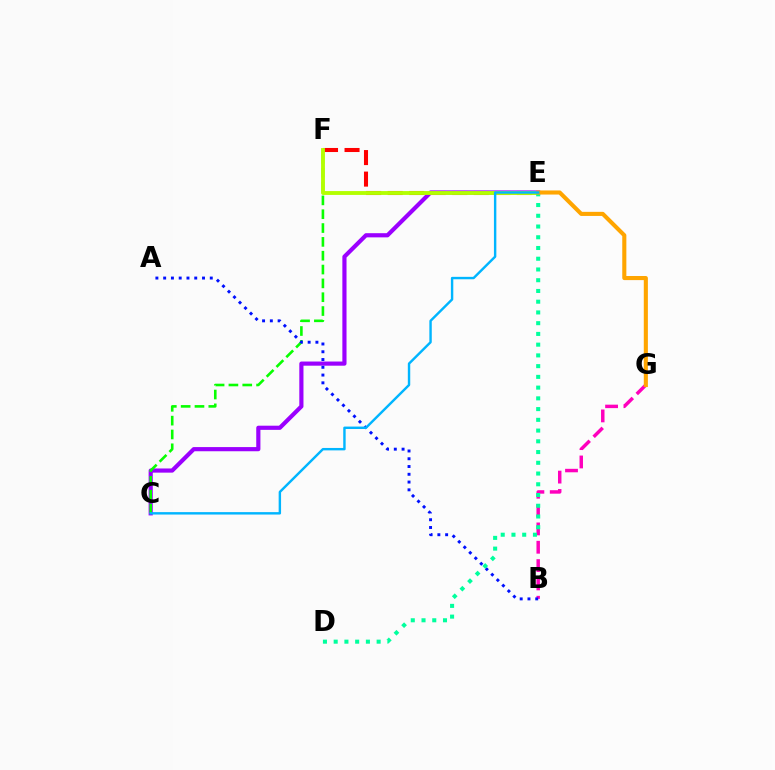{('E', 'F'): [{'color': '#ff0000', 'line_style': 'dashed', 'thickness': 2.92}, {'color': '#b3ff00', 'line_style': 'solid', 'thickness': 2.78}], ('C', 'E'): [{'color': '#9b00ff', 'line_style': 'solid', 'thickness': 3.0}, {'color': '#00b5ff', 'line_style': 'solid', 'thickness': 1.74}], ('C', 'F'): [{'color': '#08ff00', 'line_style': 'dashed', 'thickness': 1.88}], ('B', 'G'): [{'color': '#ff00bd', 'line_style': 'dashed', 'thickness': 2.49}], ('A', 'B'): [{'color': '#0010ff', 'line_style': 'dotted', 'thickness': 2.11}], ('D', 'E'): [{'color': '#00ff9d', 'line_style': 'dotted', 'thickness': 2.92}], ('E', 'G'): [{'color': '#ffa500', 'line_style': 'solid', 'thickness': 2.95}]}